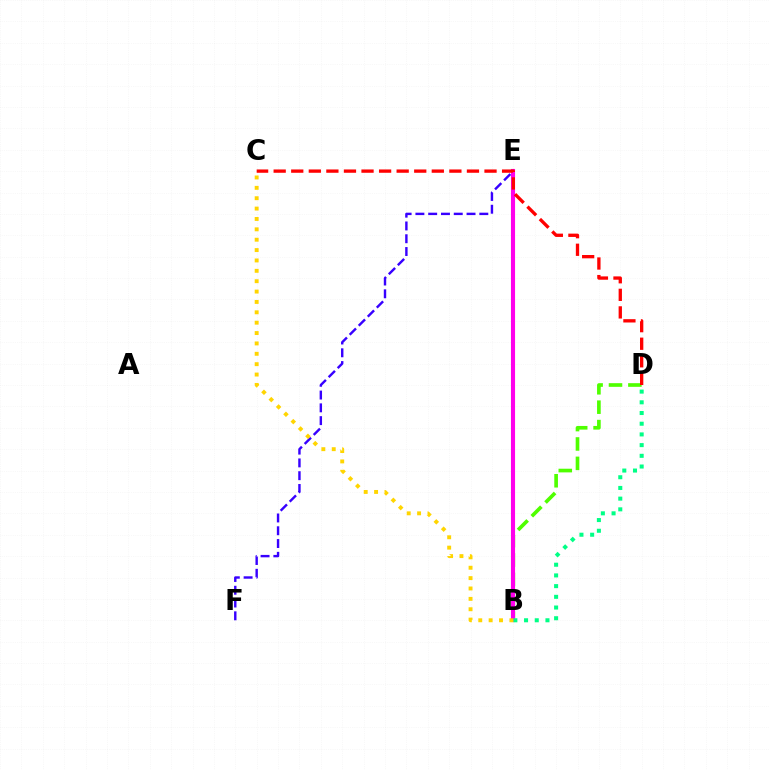{('B', 'D'): [{'color': '#4fff00', 'line_style': 'dashed', 'thickness': 2.63}, {'color': '#00ff86', 'line_style': 'dotted', 'thickness': 2.91}], ('B', 'E'): [{'color': '#009eff', 'line_style': 'dotted', 'thickness': 1.85}, {'color': '#ff00ed', 'line_style': 'solid', 'thickness': 2.96}], ('E', 'F'): [{'color': '#3700ff', 'line_style': 'dashed', 'thickness': 1.74}], ('C', 'D'): [{'color': '#ff0000', 'line_style': 'dashed', 'thickness': 2.39}], ('B', 'C'): [{'color': '#ffd500', 'line_style': 'dotted', 'thickness': 2.82}]}